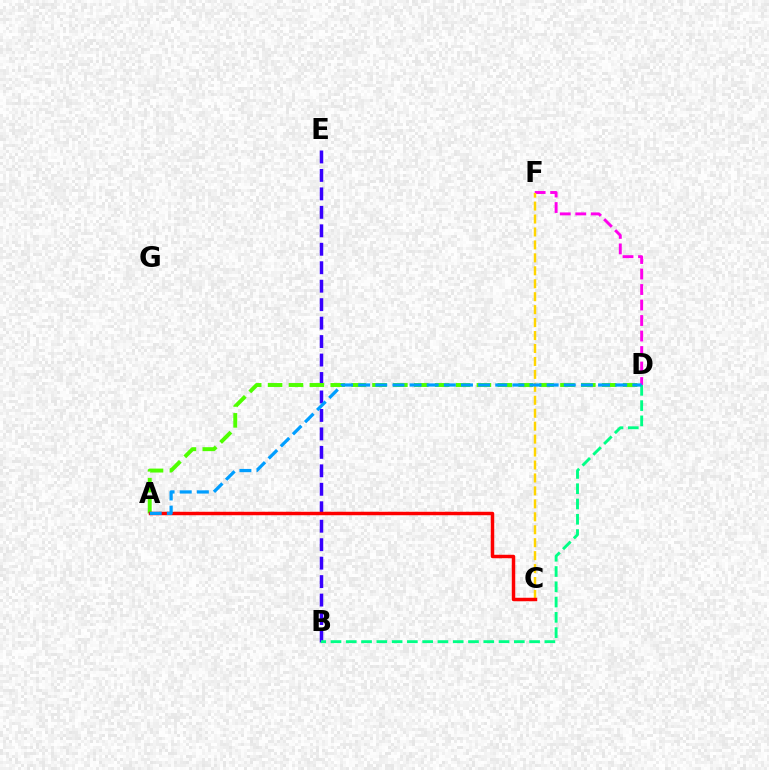{('B', 'E'): [{'color': '#3700ff', 'line_style': 'dashed', 'thickness': 2.51}], ('D', 'F'): [{'color': '#ff00ed', 'line_style': 'dashed', 'thickness': 2.11}], ('A', 'D'): [{'color': '#4fff00', 'line_style': 'dashed', 'thickness': 2.84}, {'color': '#009eff', 'line_style': 'dashed', 'thickness': 2.33}], ('B', 'D'): [{'color': '#00ff86', 'line_style': 'dashed', 'thickness': 2.08}], ('C', 'F'): [{'color': '#ffd500', 'line_style': 'dashed', 'thickness': 1.76}], ('A', 'C'): [{'color': '#ff0000', 'line_style': 'solid', 'thickness': 2.5}]}